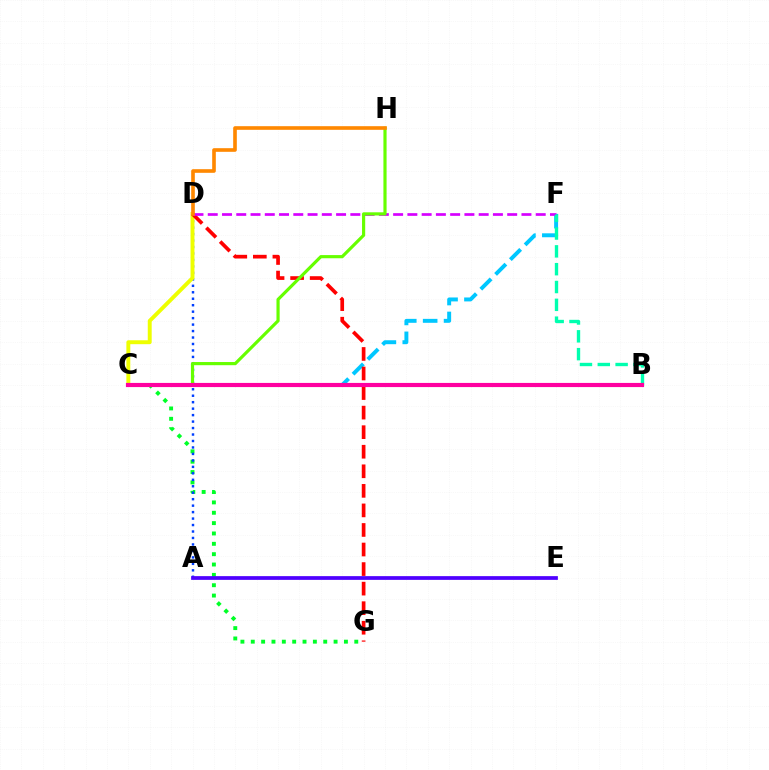{('C', 'G'): [{'color': '#00ff27', 'line_style': 'dotted', 'thickness': 2.81}], ('A', 'D'): [{'color': '#003fff', 'line_style': 'dotted', 'thickness': 1.76}], ('C', 'F'): [{'color': '#00c7ff', 'line_style': 'dashed', 'thickness': 2.84}], ('C', 'D'): [{'color': '#eeff00', 'line_style': 'solid', 'thickness': 2.82}], ('D', 'G'): [{'color': '#ff0000', 'line_style': 'dashed', 'thickness': 2.66}], ('D', 'F'): [{'color': '#d600ff', 'line_style': 'dashed', 'thickness': 1.94}], ('C', 'H'): [{'color': '#66ff00', 'line_style': 'solid', 'thickness': 2.28}], ('D', 'H'): [{'color': '#ff8800', 'line_style': 'solid', 'thickness': 2.62}], ('B', 'F'): [{'color': '#00ffaf', 'line_style': 'dashed', 'thickness': 2.42}], ('A', 'E'): [{'color': '#4f00ff', 'line_style': 'solid', 'thickness': 2.69}], ('B', 'C'): [{'color': '#ff00a0', 'line_style': 'solid', 'thickness': 2.99}]}